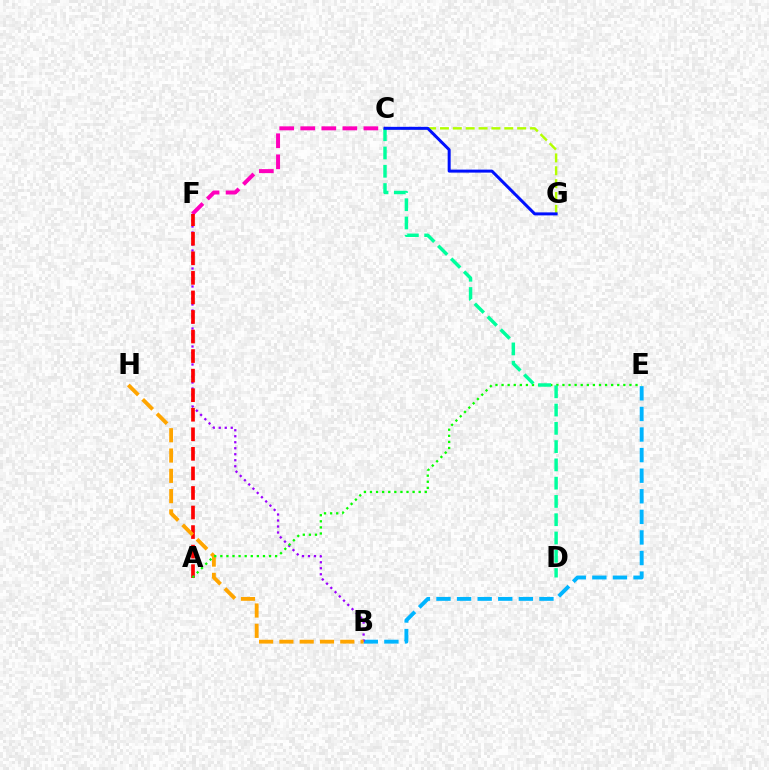{('C', 'F'): [{'color': '#ff00bd', 'line_style': 'dashed', 'thickness': 2.86}], ('C', 'G'): [{'color': '#b3ff00', 'line_style': 'dashed', 'thickness': 1.75}, {'color': '#0010ff', 'line_style': 'solid', 'thickness': 2.17}], ('B', 'E'): [{'color': '#00b5ff', 'line_style': 'dashed', 'thickness': 2.8}], ('B', 'F'): [{'color': '#9b00ff', 'line_style': 'dotted', 'thickness': 1.63}], ('A', 'F'): [{'color': '#ff0000', 'line_style': 'dashed', 'thickness': 2.66}], ('B', 'H'): [{'color': '#ffa500', 'line_style': 'dashed', 'thickness': 2.76}], ('A', 'E'): [{'color': '#08ff00', 'line_style': 'dotted', 'thickness': 1.65}], ('C', 'D'): [{'color': '#00ff9d', 'line_style': 'dashed', 'thickness': 2.48}]}